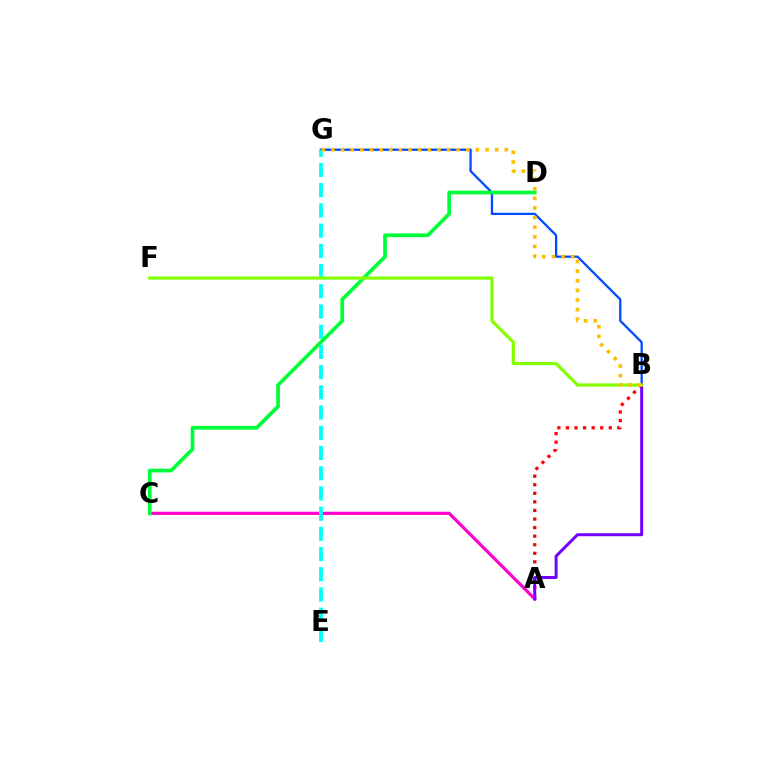{('A', 'B'): [{'color': '#ff0000', 'line_style': 'dotted', 'thickness': 2.33}, {'color': '#7200ff', 'line_style': 'solid', 'thickness': 2.15}], ('B', 'G'): [{'color': '#004bff', 'line_style': 'solid', 'thickness': 1.65}, {'color': '#ffbd00', 'line_style': 'dotted', 'thickness': 2.62}], ('A', 'C'): [{'color': '#ff00cf', 'line_style': 'solid', 'thickness': 2.31}], ('E', 'G'): [{'color': '#00fff6', 'line_style': 'dashed', 'thickness': 2.75}], ('C', 'D'): [{'color': '#00ff39', 'line_style': 'solid', 'thickness': 2.67}], ('B', 'F'): [{'color': '#84ff00', 'line_style': 'solid', 'thickness': 2.31}]}